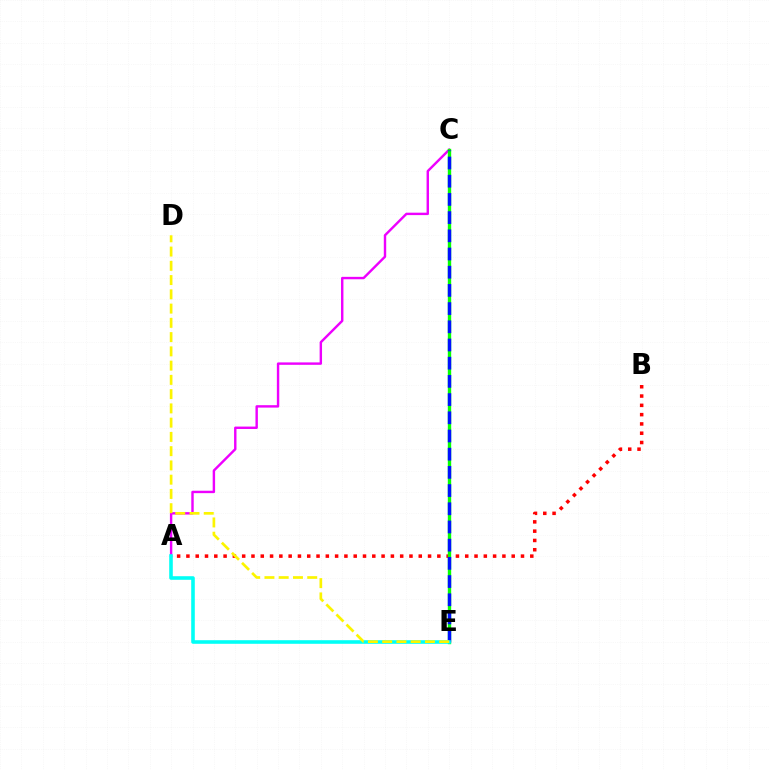{('A', 'B'): [{'color': '#ff0000', 'line_style': 'dotted', 'thickness': 2.53}], ('A', 'C'): [{'color': '#ee00ff', 'line_style': 'solid', 'thickness': 1.74}], ('C', 'E'): [{'color': '#08ff00', 'line_style': 'solid', 'thickness': 2.43}, {'color': '#0010ff', 'line_style': 'dashed', 'thickness': 2.47}], ('A', 'E'): [{'color': '#00fff6', 'line_style': 'solid', 'thickness': 2.58}], ('D', 'E'): [{'color': '#fcf500', 'line_style': 'dashed', 'thickness': 1.94}]}